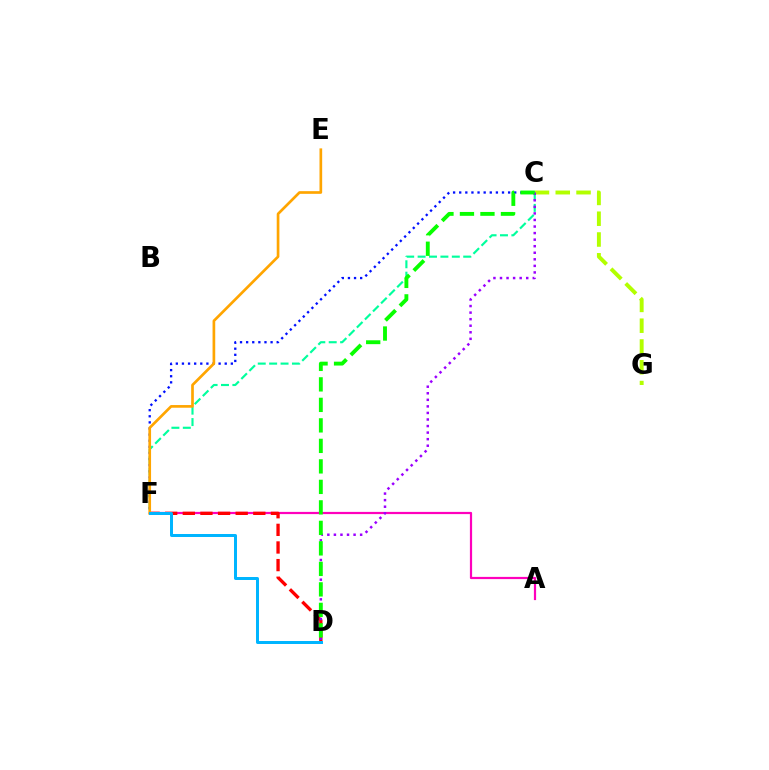{('C', 'G'): [{'color': '#b3ff00', 'line_style': 'dashed', 'thickness': 2.82}], ('A', 'F'): [{'color': '#ff00bd', 'line_style': 'solid', 'thickness': 1.59}], ('C', 'F'): [{'color': '#0010ff', 'line_style': 'dotted', 'thickness': 1.66}, {'color': '#00ff9d', 'line_style': 'dashed', 'thickness': 1.55}], ('D', 'F'): [{'color': '#ff0000', 'line_style': 'dashed', 'thickness': 2.39}, {'color': '#00b5ff', 'line_style': 'solid', 'thickness': 2.15}], ('E', 'F'): [{'color': '#ffa500', 'line_style': 'solid', 'thickness': 1.93}], ('C', 'D'): [{'color': '#9b00ff', 'line_style': 'dotted', 'thickness': 1.78}, {'color': '#08ff00', 'line_style': 'dashed', 'thickness': 2.78}]}